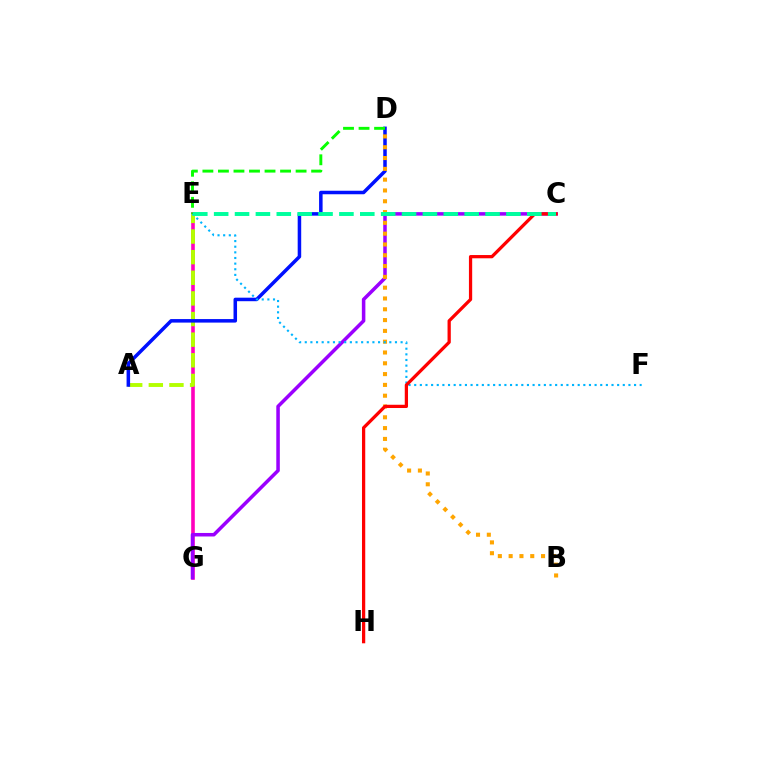{('E', 'G'): [{'color': '#ff00bd', 'line_style': 'solid', 'thickness': 2.6}], ('A', 'E'): [{'color': '#b3ff00', 'line_style': 'dashed', 'thickness': 2.8}], ('C', 'G'): [{'color': '#9b00ff', 'line_style': 'solid', 'thickness': 2.54}], ('A', 'D'): [{'color': '#0010ff', 'line_style': 'solid', 'thickness': 2.53}], ('B', 'D'): [{'color': '#ffa500', 'line_style': 'dotted', 'thickness': 2.94}], ('E', 'F'): [{'color': '#00b5ff', 'line_style': 'dotted', 'thickness': 1.53}], ('D', 'E'): [{'color': '#08ff00', 'line_style': 'dashed', 'thickness': 2.11}], ('C', 'H'): [{'color': '#ff0000', 'line_style': 'solid', 'thickness': 2.34}], ('C', 'E'): [{'color': '#00ff9d', 'line_style': 'dashed', 'thickness': 2.84}]}